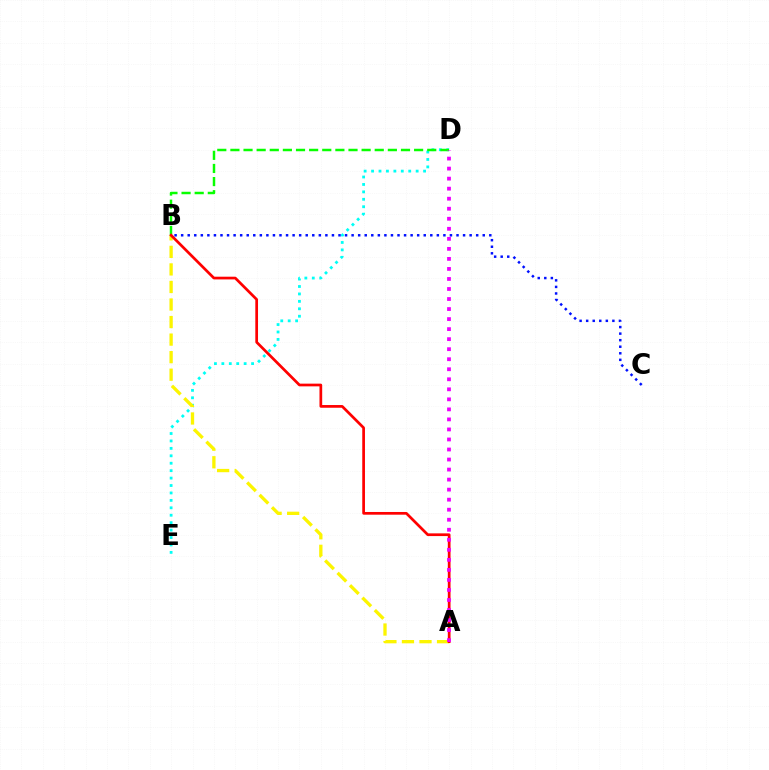{('D', 'E'): [{'color': '#00fff6', 'line_style': 'dotted', 'thickness': 2.02}], ('B', 'D'): [{'color': '#08ff00', 'line_style': 'dashed', 'thickness': 1.78}], ('A', 'B'): [{'color': '#fcf500', 'line_style': 'dashed', 'thickness': 2.38}, {'color': '#ff0000', 'line_style': 'solid', 'thickness': 1.95}], ('A', 'D'): [{'color': '#ee00ff', 'line_style': 'dotted', 'thickness': 2.73}], ('B', 'C'): [{'color': '#0010ff', 'line_style': 'dotted', 'thickness': 1.78}]}